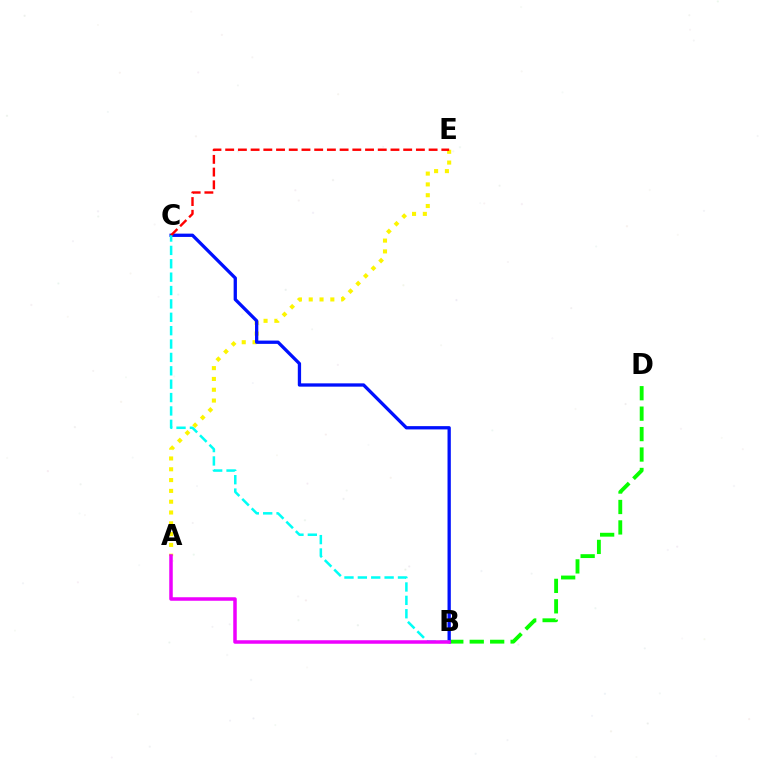{('B', 'D'): [{'color': '#08ff00', 'line_style': 'dashed', 'thickness': 2.78}], ('A', 'E'): [{'color': '#fcf500', 'line_style': 'dotted', 'thickness': 2.94}], ('B', 'C'): [{'color': '#0010ff', 'line_style': 'solid', 'thickness': 2.37}, {'color': '#00fff6', 'line_style': 'dashed', 'thickness': 1.82}], ('C', 'E'): [{'color': '#ff0000', 'line_style': 'dashed', 'thickness': 1.73}], ('A', 'B'): [{'color': '#ee00ff', 'line_style': 'solid', 'thickness': 2.53}]}